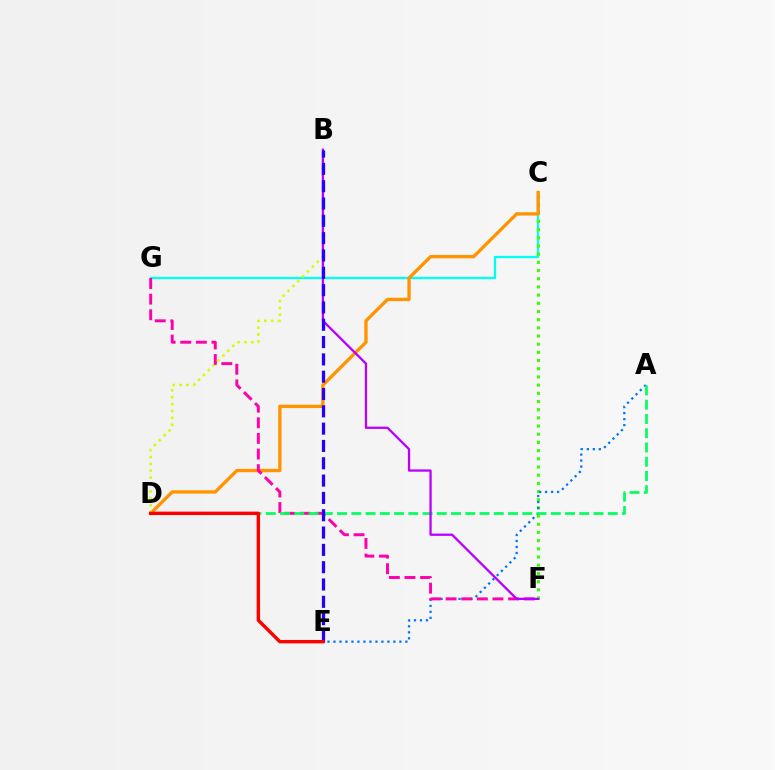{('C', 'G'): [{'color': '#00fff6', 'line_style': 'solid', 'thickness': 1.66}], ('C', 'F'): [{'color': '#3dff00', 'line_style': 'dotted', 'thickness': 2.22}], ('A', 'E'): [{'color': '#0074ff', 'line_style': 'dotted', 'thickness': 1.63}], ('C', 'D'): [{'color': '#ff9400', 'line_style': 'solid', 'thickness': 2.39}], ('B', 'D'): [{'color': '#d1ff00', 'line_style': 'dotted', 'thickness': 1.87}], ('F', 'G'): [{'color': '#ff00ac', 'line_style': 'dashed', 'thickness': 2.12}], ('A', 'D'): [{'color': '#00ff5c', 'line_style': 'dashed', 'thickness': 1.94}], ('B', 'F'): [{'color': '#b900ff', 'line_style': 'solid', 'thickness': 1.64}], ('B', 'E'): [{'color': '#2500ff', 'line_style': 'dashed', 'thickness': 2.35}], ('D', 'E'): [{'color': '#ff0000', 'line_style': 'solid', 'thickness': 2.46}]}